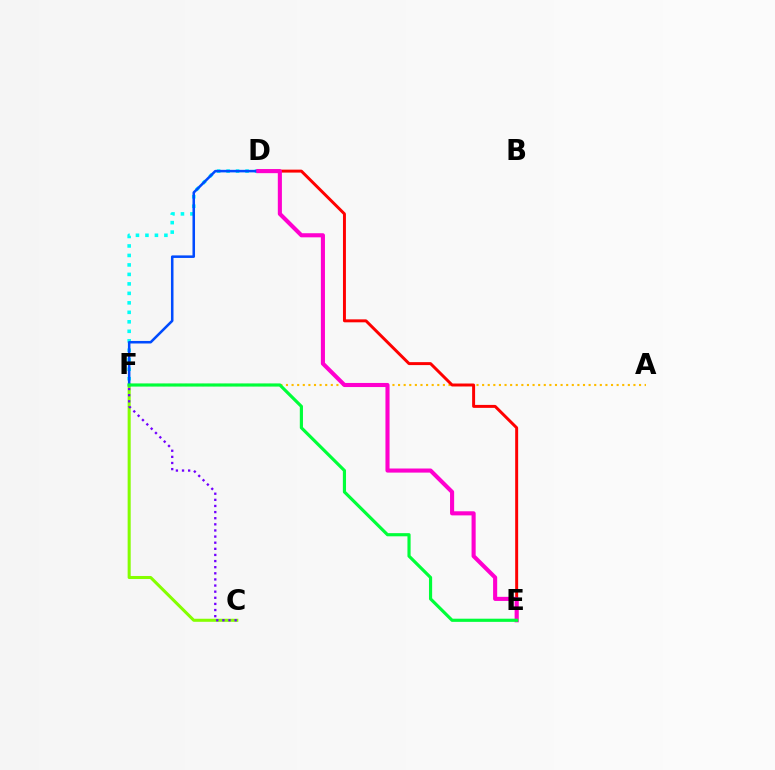{('C', 'F'): [{'color': '#84ff00', 'line_style': 'solid', 'thickness': 2.19}, {'color': '#7200ff', 'line_style': 'dotted', 'thickness': 1.66}], ('A', 'F'): [{'color': '#ffbd00', 'line_style': 'dotted', 'thickness': 1.52}], ('D', 'F'): [{'color': '#00fff6', 'line_style': 'dotted', 'thickness': 2.58}, {'color': '#004bff', 'line_style': 'solid', 'thickness': 1.83}], ('D', 'E'): [{'color': '#ff0000', 'line_style': 'solid', 'thickness': 2.13}, {'color': '#ff00cf', 'line_style': 'solid', 'thickness': 2.95}], ('E', 'F'): [{'color': '#00ff39', 'line_style': 'solid', 'thickness': 2.27}]}